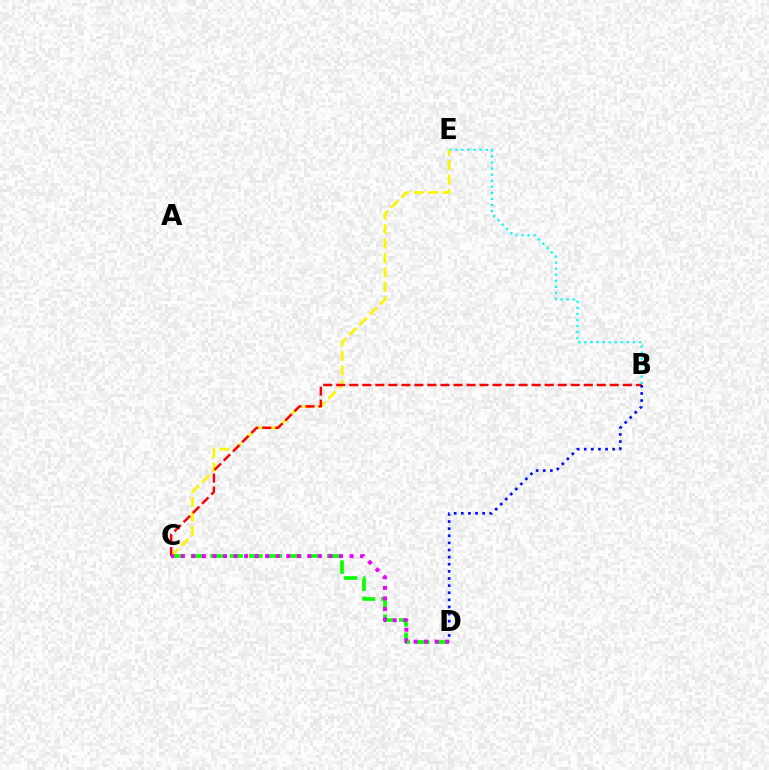{('C', 'D'): [{'color': '#08ff00', 'line_style': 'dashed', 'thickness': 2.64}, {'color': '#ee00ff', 'line_style': 'dotted', 'thickness': 2.86}], ('B', 'E'): [{'color': '#00fff6', 'line_style': 'dotted', 'thickness': 1.64}], ('C', 'E'): [{'color': '#fcf500', 'line_style': 'dashed', 'thickness': 1.96}], ('B', 'C'): [{'color': '#ff0000', 'line_style': 'dashed', 'thickness': 1.77}], ('B', 'D'): [{'color': '#0010ff', 'line_style': 'dotted', 'thickness': 1.93}]}